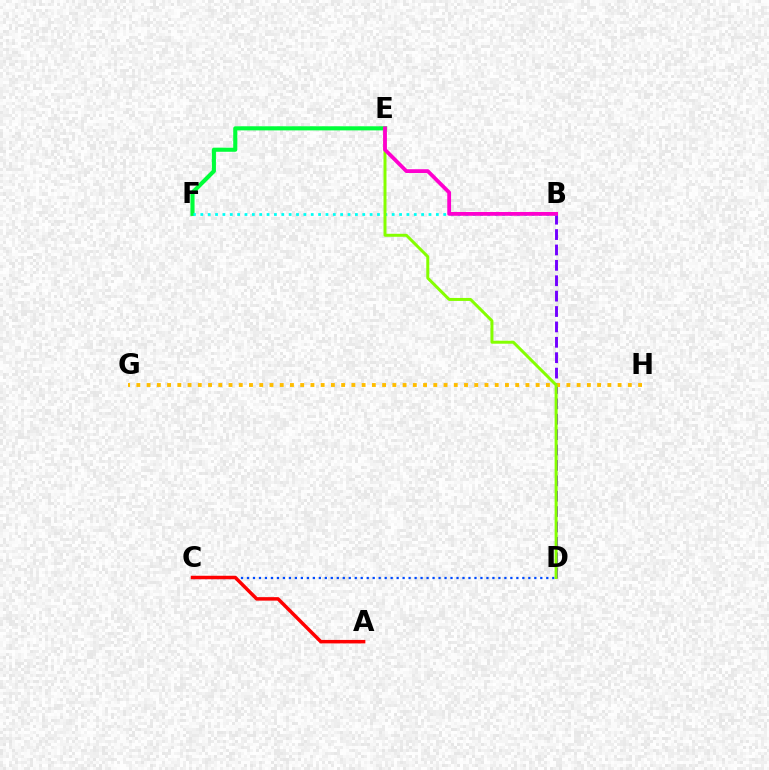{('E', 'F'): [{'color': '#00ff39', 'line_style': 'solid', 'thickness': 2.95}], ('B', 'D'): [{'color': '#7200ff', 'line_style': 'dashed', 'thickness': 2.09}], ('C', 'D'): [{'color': '#004bff', 'line_style': 'dotted', 'thickness': 1.63}], ('G', 'H'): [{'color': '#ffbd00', 'line_style': 'dotted', 'thickness': 2.78}], ('B', 'F'): [{'color': '#00fff6', 'line_style': 'dotted', 'thickness': 2.0}], ('D', 'E'): [{'color': '#84ff00', 'line_style': 'solid', 'thickness': 2.14}], ('B', 'E'): [{'color': '#ff00cf', 'line_style': 'solid', 'thickness': 2.73}], ('A', 'C'): [{'color': '#ff0000', 'line_style': 'solid', 'thickness': 2.51}]}